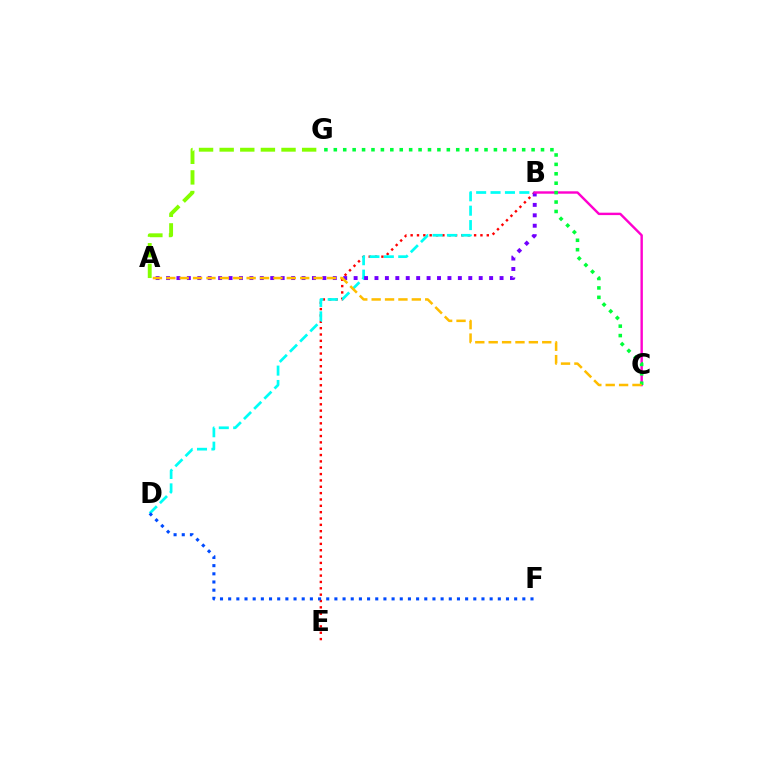{('B', 'E'): [{'color': '#ff0000', 'line_style': 'dotted', 'thickness': 1.72}], ('B', 'D'): [{'color': '#00fff6', 'line_style': 'dashed', 'thickness': 1.96}], ('D', 'F'): [{'color': '#004bff', 'line_style': 'dotted', 'thickness': 2.22}], ('A', 'G'): [{'color': '#84ff00', 'line_style': 'dashed', 'thickness': 2.8}], ('A', 'B'): [{'color': '#7200ff', 'line_style': 'dotted', 'thickness': 2.83}], ('B', 'C'): [{'color': '#ff00cf', 'line_style': 'solid', 'thickness': 1.74}], ('C', 'G'): [{'color': '#00ff39', 'line_style': 'dotted', 'thickness': 2.56}], ('A', 'C'): [{'color': '#ffbd00', 'line_style': 'dashed', 'thickness': 1.82}]}